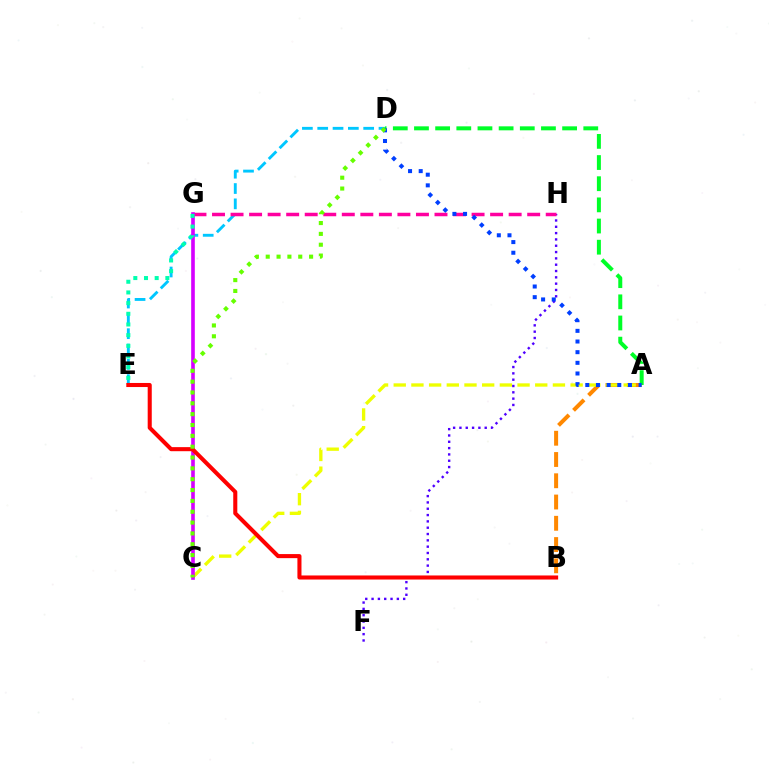{('D', 'E'): [{'color': '#00c7ff', 'line_style': 'dashed', 'thickness': 2.08}], ('A', 'B'): [{'color': '#ff8800', 'line_style': 'dashed', 'thickness': 2.89}], ('A', 'C'): [{'color': '#eeff00', 'line_style': 'dashed', 'thickness': 2.4}], ('F', 'H'): [{'color': '#4f00ff', 'line_style': 'dotted', 'thickness': 1.72}], ('A', 'D'): [{'color': '#00ff27', 'line_style': 'dashed', 'thickness': 2.87}, {'color': '#003fff', 'line_style': 'dotted', 'thickness': 2.9}], ('G', 'H'): [{'color': '#ff00a0', 'line_style': 'dashed', 'thickness': 2.52}], ('C', 'G'): [{'color': '#d600ff', 'line_style': 'solid', 'thickness': 2.62}], ('B', 'E'): [{'color': '#ff0000', 'line_style': 'solid', 'thickness': 2.93}], ('E', 'G'): [{'color': '#00ffaf', 'line_style': 'dotted', 'thickness': 2.9}], ('C', 'D'): [{'color': '#66ff00', 'line_style': 'dotted', 'thickness': 2.95}]}